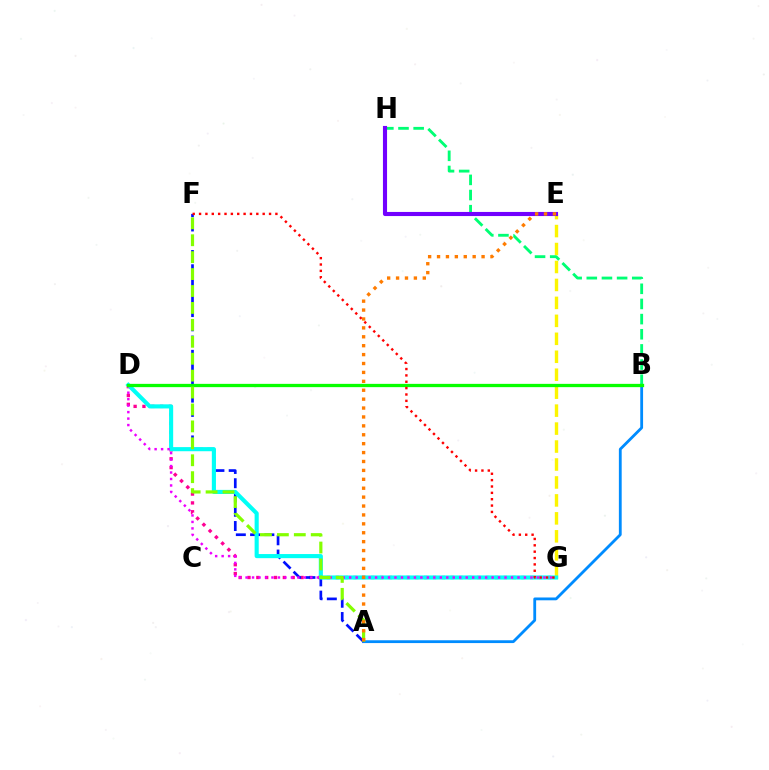{('A', 'B'): [{'color': '#008cff', 'line_style': 'solid', 'thickness': 2.03}], ('E', 'G'): [{'color': '#fcf500', 'line_style': 'dashed', 'thickness': 2.44}], ('D', 'G'): [{'color': '#ff0094', 'line_style': 'dotted', 'thickness': 2.4}, {'color': '#00fff6', 'line_style': 'solid', 'thickness': 2.96}, {'color': '#ee00ff', 'line_style': 'dotted', 'thickness': 1.76}], ('A', 'F'): [{'color': '#0010ff', 'line_style': 'dashed', 'thickness': 1.94}, {'color': '#84ff00', 'line_style': 'dashed', 'thickness': 2.3}], ('B', 'H'): [{'color': '#00ff74', 'line_style': 'dashed', 'thickness': 2.06}], ('B', 'D'): [{'color': '#08ff00', 'line_style': 'solid', 'thickness': 2.37}], ('F', 'G'): [{'color': '#ff0000', 'line_style': 'dotted', 'thickness': 1.73}], ('E', 'H'): [{'color': '#7200ff', 'line_style': 'solid', 'thickness': 2.96}], ('A', 'E'): [{'color': '#ff7c00', 'line_style': 'dotted', 'thickness': 2.42}]}